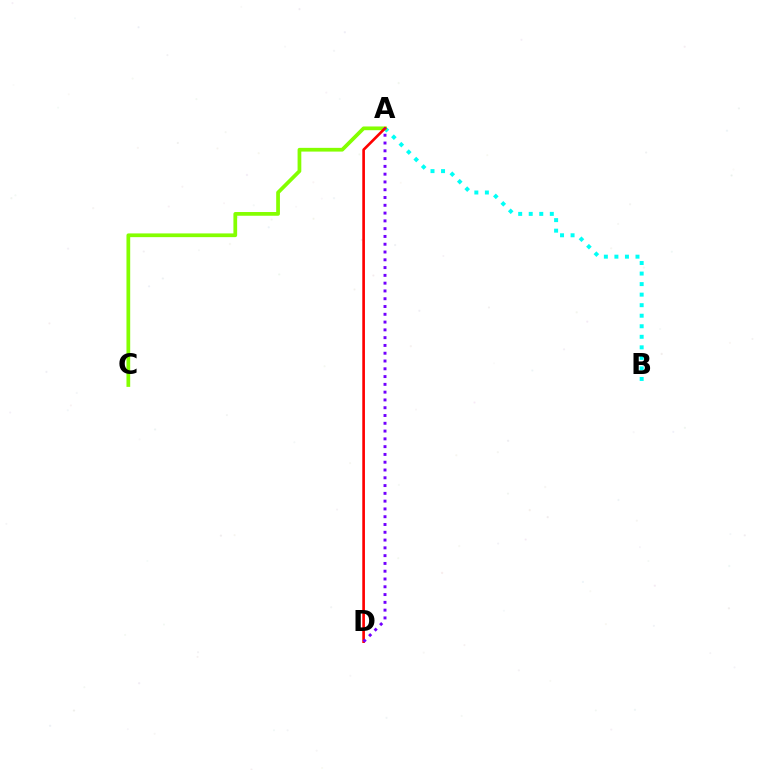{('A', 'B'): [{'color': '#00fff6', 'line_style': 'dotted', 'thickness': 2.86}], ('A', 'C'): [{'color': '#84ff00', 'line_style': 'solid', 'thickness': 2.69}], ('A', 'D'): [{'color': '#ff0000', 'line_style': 'solid', 'thickness': 1.91}, {'color': '#7200ff', 'line_style': 'dotted', 'thickness': 2.12}]}